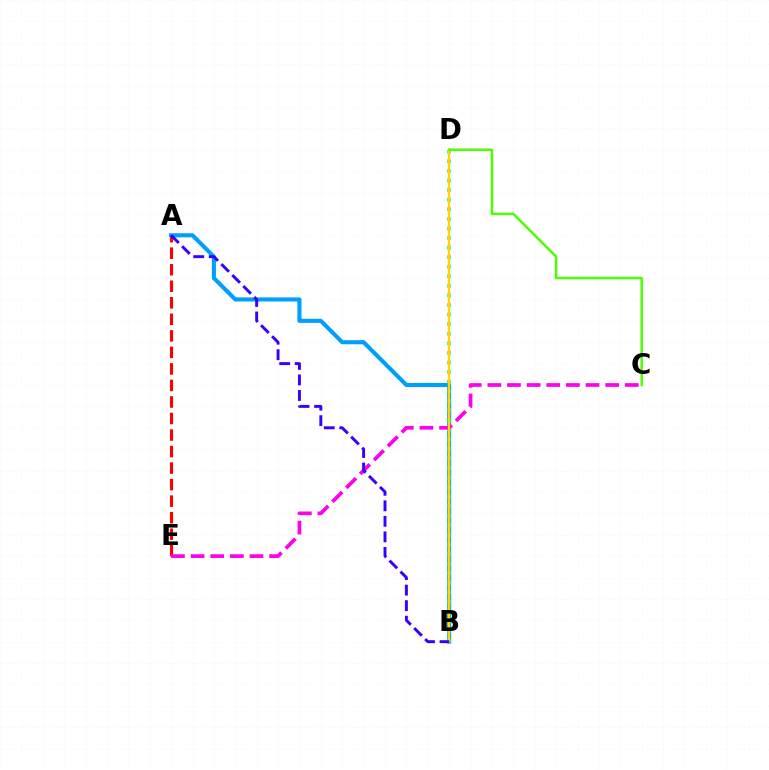{('A', 'E'): [{'color': '#ff0000', 'line_style': 'dashed', 'thickness': 2.25}], ('A', 'B'): [{'color': '#009eff', 'line_style': 'solid', 'thickness': 2.95}, {'color': '#3700ff', 'line_style': 'dashed', 'thickness': 2.11}], ('B', 'D'): [{'color': '#00ff86', 'line_style': 'dotted', 'thickness': 2.6}, {'color': '#ffd500', 'line_style': 'solid', 'thickness': 1.69}], ('C', 'E'): [{'color': '#ff00ed', 'line_style': 'dashed', 'thickness': 2.67}], ('C', 'D'): [{'color': '#4fff00', 'line_style': 'solid', 'thickness': 1.81}]}